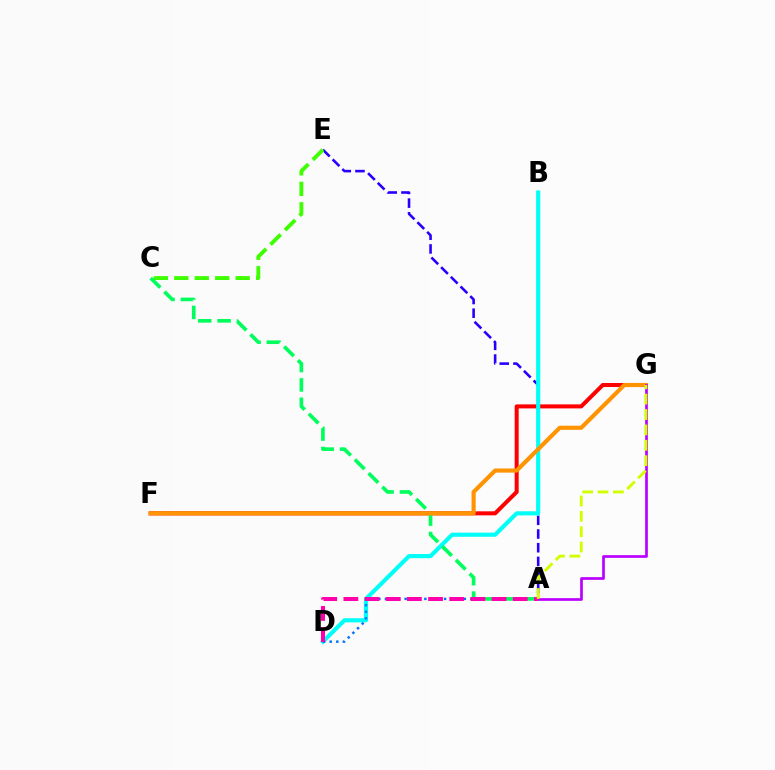{('F', 'G'): [{'color': '#ff0000', 'line_style': 'solid', 'thickness': 2.89}, {'color': '#ff9400', 'line_style': 'solid', 'thickness': 2.98}], ('A', 'E'): [{'color': '#2500ff', 'line_style': 'dashed', 'thickness': 1.86}], ('B', 'D'): [{'color': '#00fff6', 'line_style': 'solid', 'thickness': 2.98}], ('C', 'E'): [{'color': '#3dff00', 'line_style': 'dashed', 'thickness': 2.78}], ('A', 'D'): [{'color': '#0074ff', 'line_style': 'dotted', 'thickness': 1.79}, {'color': '#ff00ac', 'line_style': 'dashed', 'thickness': 2.88}], ('A', 'C'): [{'color': '#00ff5c', 'line_style': 'dashed', 'thickness': 2.63}], ('A', 'G'): [{'color': '#b900ff', 'line_style': 'solid', 'thickness': 1.94}, {'color': '#d1ff00', 'line_style': 'dashed', 'thickness': 2.09}]}